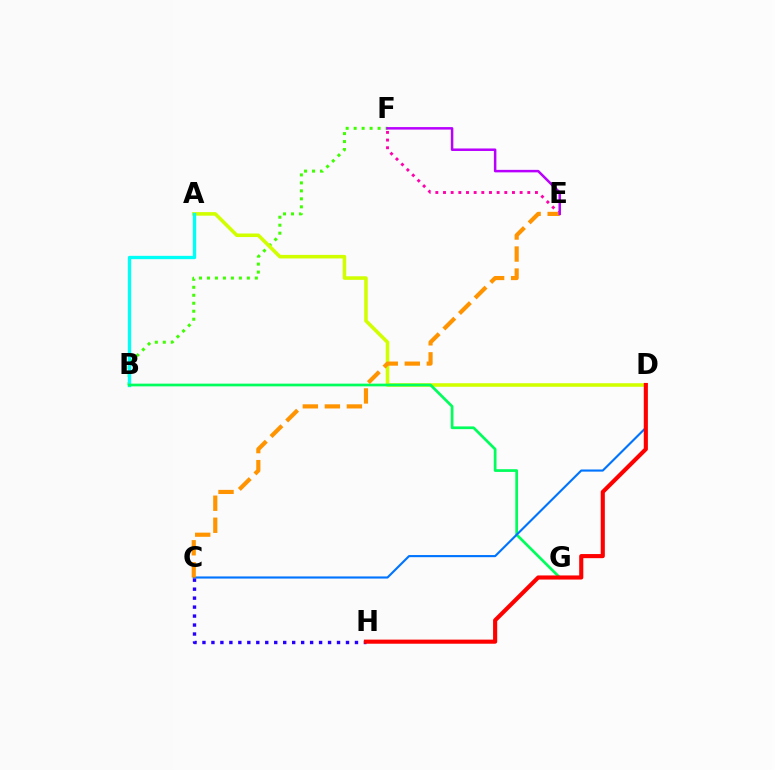{('B', 'F'): [{'color': '#3dff00', 'line_style': 'dotted', 'thickness': 2.17}], ('A', 'D'): [{'color': '#d1ff00', 'line_style': 'solid', 'thickness': 2.56}], ('A', 'B'): [{'color': '#00fff6', 'line_style': 'solid', 'thickness': 2.4}], ('B', 'G'): [{'color': '#00ff5c', 'line_style': 'solid', 'thickness': 1.96}], ('E', 'F'): [{'color': '#ff00ac', 'line_style': 'dotted', 'thickness': 2.08}, {'color': '#b900ff', 'line_style': 'solid', 'thickness': 1.8}], ('C', 'D'): [{'color': '#0074ff', 'line_style': 'solid', 'thickness': 1.54}], ('C', 'E'): [{'color': '#ff9400', 'line_style': 'dashed', 'thickness': 2.99}], ('C', 'H'): [{'color': '#2500ff', 'line_style': 'dotted', 'thickness': 2.44}], ('D', 'H'): [{'color': '#ff0000', 'line_style': 'solid', 'thickness': 2.96}]}